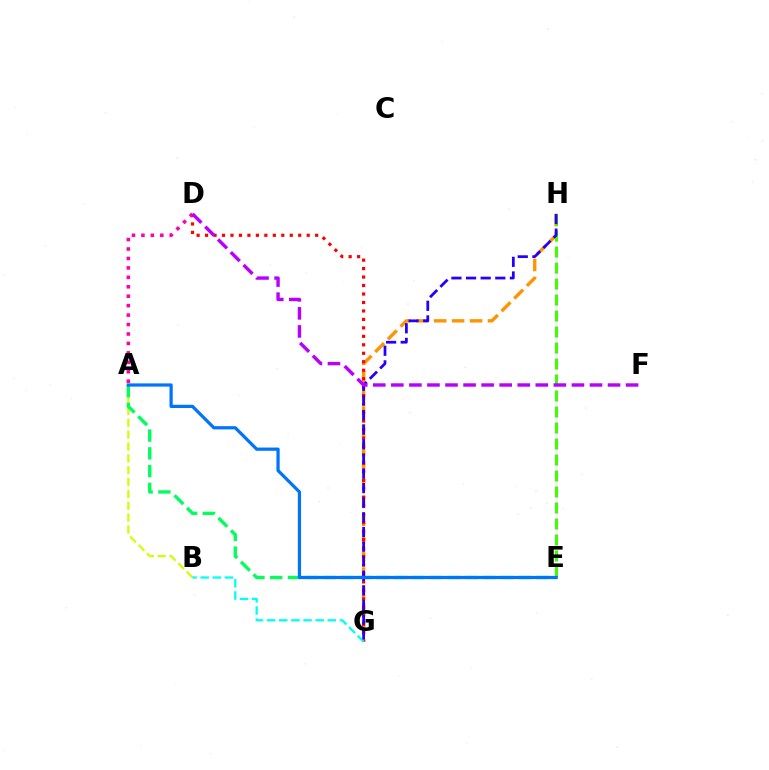{('G', 'H'): [{'color': '#ff9400', 'line_style': 'dashed', 'thickness': 2.43}, {'color': '#2500ff', 'line_style': 'dashed', 'thickness': 1.99}], ('A', 'B'): [{'color': '#d1ff00', 'line_style': 'dashed', 'thickness': 1.61}], ('D', 'G'): [{'color': '#ff0000', 'line_style': 'dotted', 'thickness': 2.3}], ('A', 'D'): [{'color': '#ff00ac', 'line_style': 'dotted', 'thickness': 2.57}], ('B', 'G'): [{'color': '#00fff6', 'line_style': 'dashed', 'thickness': 1.65}], ('A', 'E'): [{'color': '#00ff5c', 'line_style': 'dashed', 'thickness': 2.41}, {'color': '#0074ff', 'line_style': 'solid', 'thickness': 2.32}], ('E', 'H'): [{'color': '#3dff00', 'line_style': 'dashed', 'thickness': 2.17}], ('D', 'F'): [{'color': '#b900ff', 'line_style': 'dashed', 'thickness': 2.45}]}